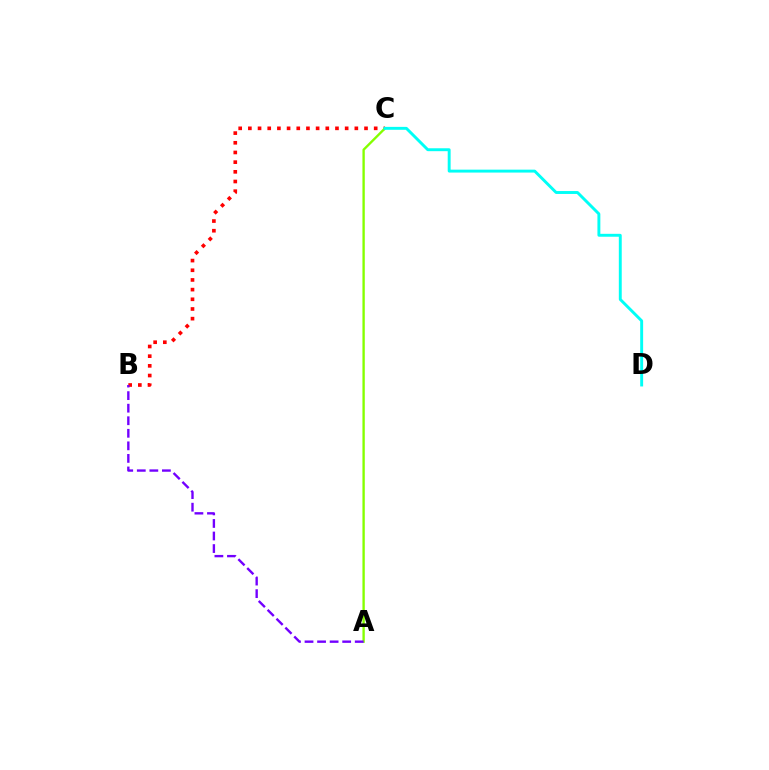{('B', 'C'): [{'color': '#ff0000', 'line_style': 'dotted', 'thickness': 2.63}], ('A', 'C'): [{'color': '#84ff00', 'line_style': 'solid', 'thickness': 1.69}], ('C', 'D'): [{'color': '#00fff6', 'line_style': 'solid', 'thickness': 2.1}], ('A', 'B'): [{'color': '#7200ff', 'line_style': 'dashed', 'thickness': 1.71}]}